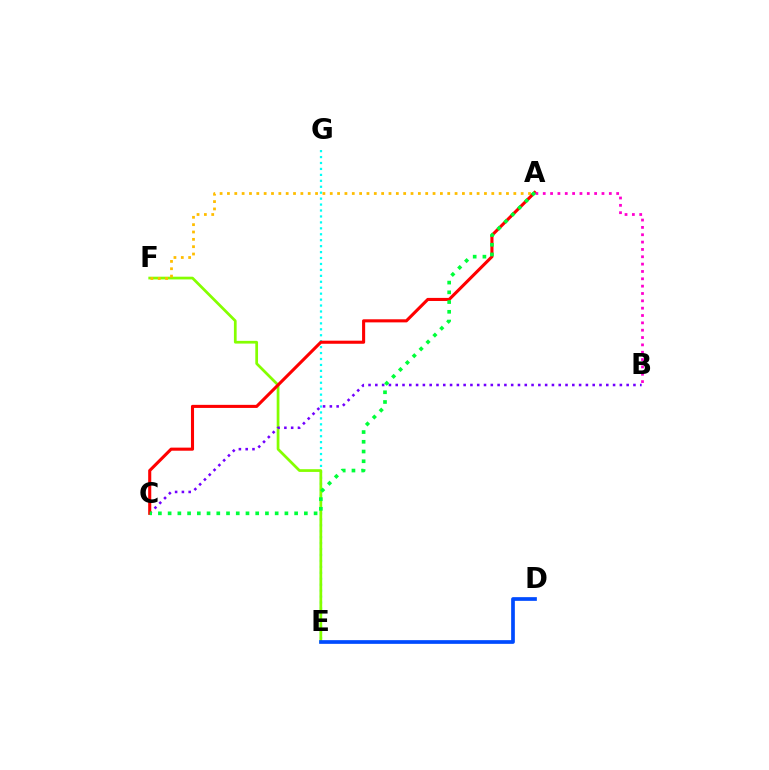{('E', 'G'): [{'color': '#00fff6', 'line_style': 'dotted', 'thickness': 1.61}], ('E', 'F'): [{'color': '#84ff00', 'line_style': 'solid', 'thickness': 1.96}], ('D', 'E'): [{'color': '#004bff', 'line_style': 'solid', 'thickness': 2.67}], ('A', 'F'): [{'color': '#ffbd00', 'line_style': 'dotted', 'thickness': 2.0}], ('B', 'C'): [{'color': '#7200ff', 'line_style': 'dotted', 'thickness': 1.85}], ('A', 'C'): [{'color': '#ff0000', 'line_style': 'solid', 'thickness': 2.22}, {'color': '#00ff39', 'line_style': 'dotted', 'thickness': 2.64}], ('A', 'B'): [{'color': '#ff00cf', 'line_style': 'dotted', 'thickness': 2.0}]}